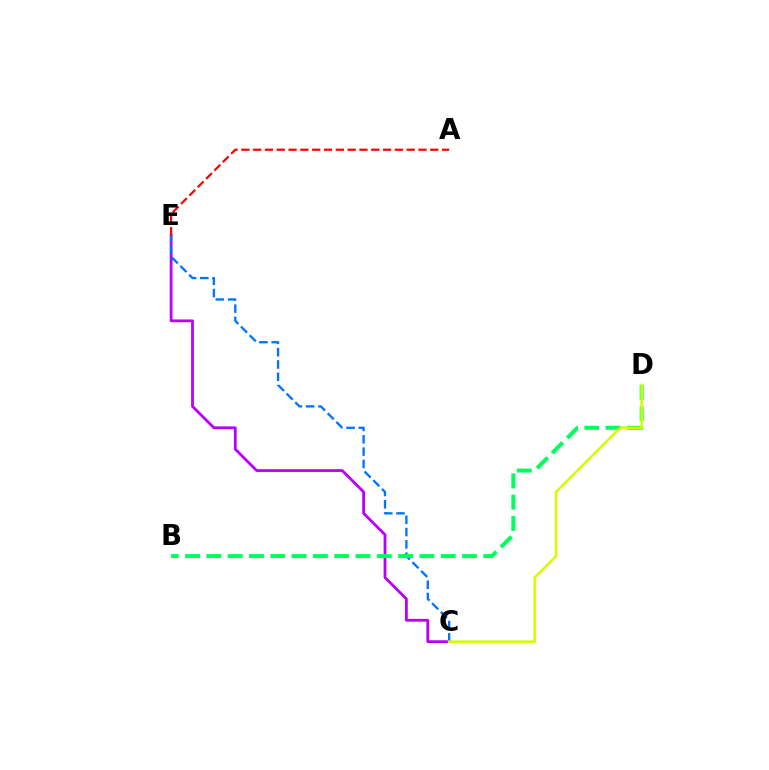{('C', 'E'): [{'color': '#b900ff', 'line_style': 'solid', 'thickness': 2.02}, {'color': '#0074ff', 'line_style': 'dashed', 'thickness': 1.67}], ('B', 'D'): [{'color': '#00ff5c', 'line_style': 'dashed', 'thickness': 2.89}], ('A', 'E'): [{'color': '#ff0000', 'line_style': 'dashed', 'thickness': 1.6}], ('C', 'D'): [{'color': '#d1ff00', 'line_style': 'solid', 'thickness': 1.88}]}